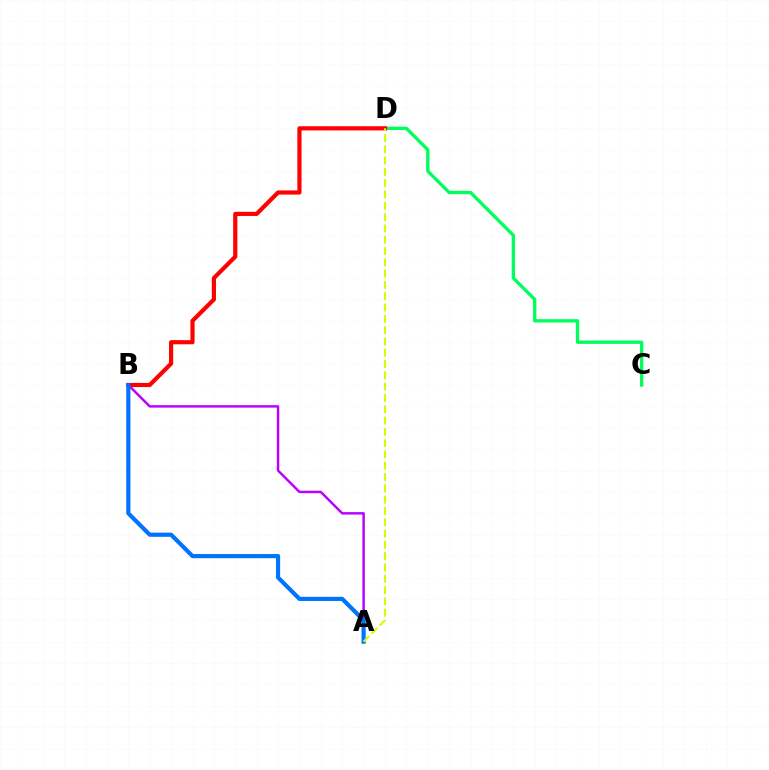{('C', 'D'): [{'color': '#00ff5c', 'line_style': 'solid', 'thickness': 2.39}], ('A', 'B'): [{'color': '#b900ff', 'line_style': 'solid', 'thickness': 1.76}, {'color': '#0074ff', 'line_style': 'solid', 'thickness': 2.99}], ('B', 'D'): [{'color': '#ff0000', 'line_style': 'solid', 'thickness': 3.0}], ('A', 'D'): [{'color': '#d1ff00', 'line_style': 'dashed', 'thickness': 1.54}]}